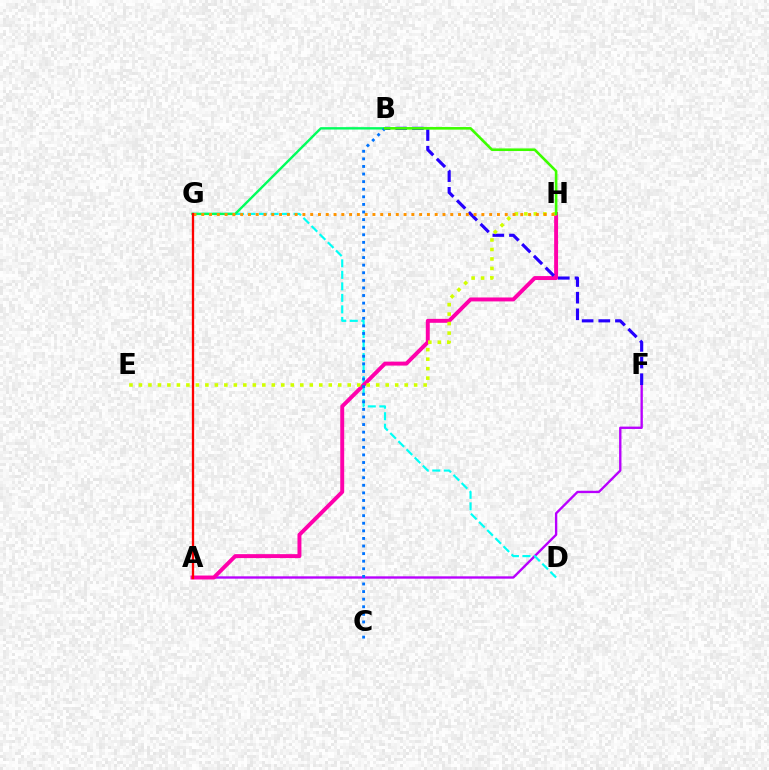{('A', 'F'): [{'color': '#b900ff', 'line_style': 'solid', 'thickness': 1.7}], ('D', 'G'): [{'color': '#00fff6', 'line_style': 'dashed', 'thickness': 1.56}], ('A', 'H'): [{'color': '#ff00ac', 'line_style': 'solid', 'thickness': 2.84}], ('B', 'G'): [{'color': '#00ff5c', 'line_style': 'solid', 'thickness': 1.72}], ('B', 'F'): [{'color': '#2500ff', 'line_style': 'dashed', 'thickness': 2.26}], ('B', 'C'): [{'color': '#0074ff', 'line_style': 'dotted', 'thickness': 2.06}], ('E', 'H'): [{'color': '#d1ff00', 'line_style': 'dotted', 'thickness': 2.58}], ('G', 'H'): [{'color': '#ff9400', 'line_style': 'dotted', 'thickness': 2.11}], ('B', 'H'): [{'color': '#3dff00', 'line_style': 'solid', 'thickness': 1.88}], ('A', 'G'): [{'color': '#ff0000', 'line_style': 'solid', 'thickness': 1.66}]}